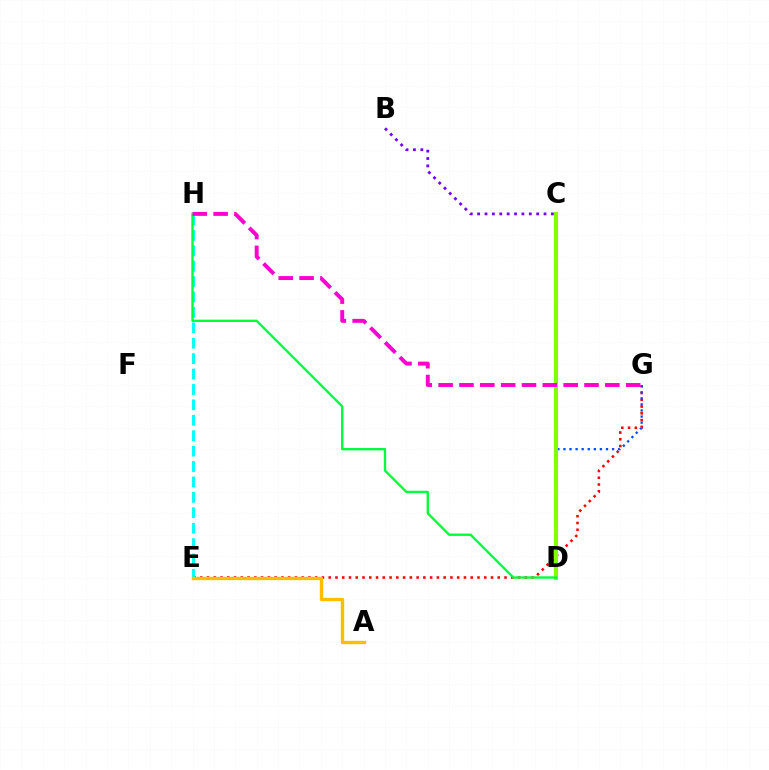{('B', 'C'): [{'color': '#7200ff', 'line_style': 'dotted', 'thickness': 2.0}], ('E', 'G'): [{'color': '#ff0000', 'line_style': 'dotted', 'thickness': 1.84}], ('D', 'G'): [{'color': '#004bff', 'line_style': 'dotted', 'thickness': 1.65}], ('C', 'D'): [{'color': '#84ff00', 'line_style': 'solid', 'thickness': 2.95}], ('E', 'H'): [{'color': '#00fff6', 'line_style': 'dashed', 'thickness': 2.09}], ('A', 'E'): [{'color': '#ffbd00', 'line_style': 'solid', 'thickness': 2.43}], ('D', 'H'): [{'color': '#00ff39', 'line_style': 'solid', 'thickness': 1.69}], ('G', 'H'): [{'color': '#ff00cf', 'line_style': 'dashed', 'thickness': 2.83}]}